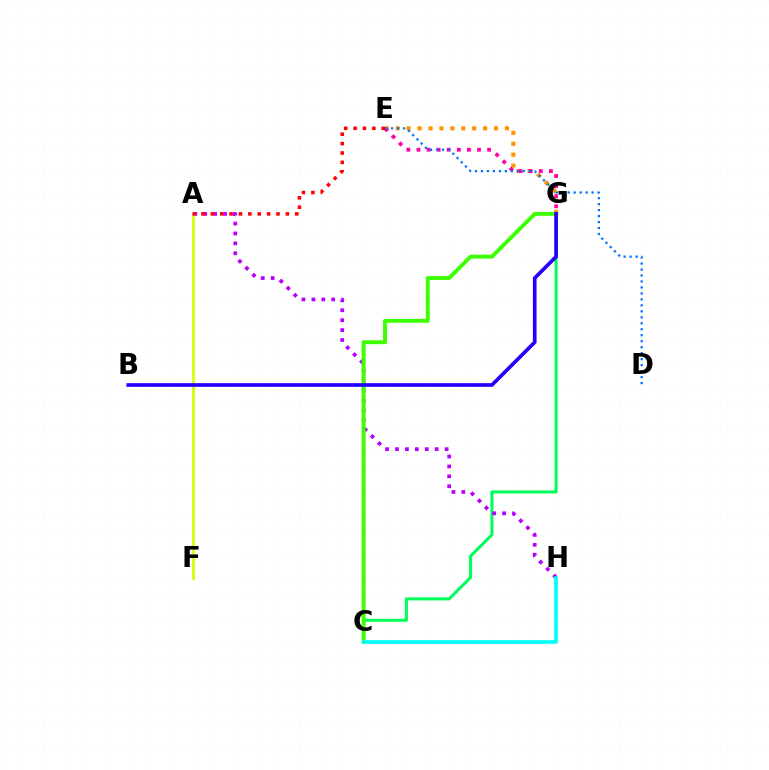{('E', 'G'): [{'color': '#ff9400', 'line_style': 'dotted', 'thickness': 2.97}, {'color': '#ff00ac', 'line_style': 'dotted', 'thickness': 2.74}], ('C', 'G'): [{'color': '#00ff5c', 'line_style': 'solid', 'thickness': 2.19}, {'color': '#3dff00', 'line_style': 'solid', 'thickness': 2.82}], ('A', 'H'): [{'color': '#b900ff', 'line_style': 'dotted', 'thickness': 2.7}], ('D', 'E'): [{'color': '#0074ff', 'line_style': 'dotted', 'thickness': 1.62}], ('A', 'F'): [{'color': '#d1ff00', 'line_style': 'solid', 'thickness': 1.94}], ('B', 'G'): [{'color': '#2500ff', 'line_style': 'solid', 'thickness': 2.64}], ('C', 'H'): [{'color': '#00fff6', 'line_style': 'solid', 'thickness': 2.62}], ('A', 'E'): [{'color': '#ff0000', 'line_style': 'dotted', 'thickness': 2.55}]}